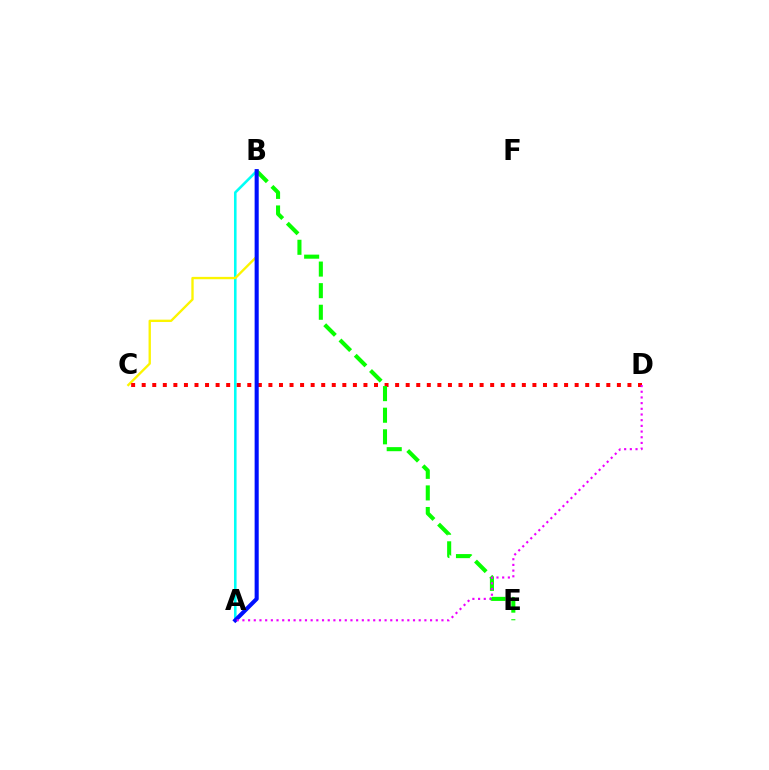{('A', 'B'): [{'color': '#00fff6', 'line_style': 'solid', 'thickness': 1.86}, {'color': '#0010ff', 'line_style': 'solid', 'thickness': 2.94}], ('B', 'C'): [{'color': '#fcf500', 'line_style': 'solid', 'thickness': 1.69}], ('C', 'D'): [{'color': '#ff0000', 'line_style': 'dotted', 'thickness': 2.87}], ('B', 'E'): [{'color': '#08ff00', 'line_style': 'dashed', 'thickness': 2.93}], ('A', 'D'): [{'color': '#ee00ff', 'line_style': 'dotted', 'thickness': 1.55}]}